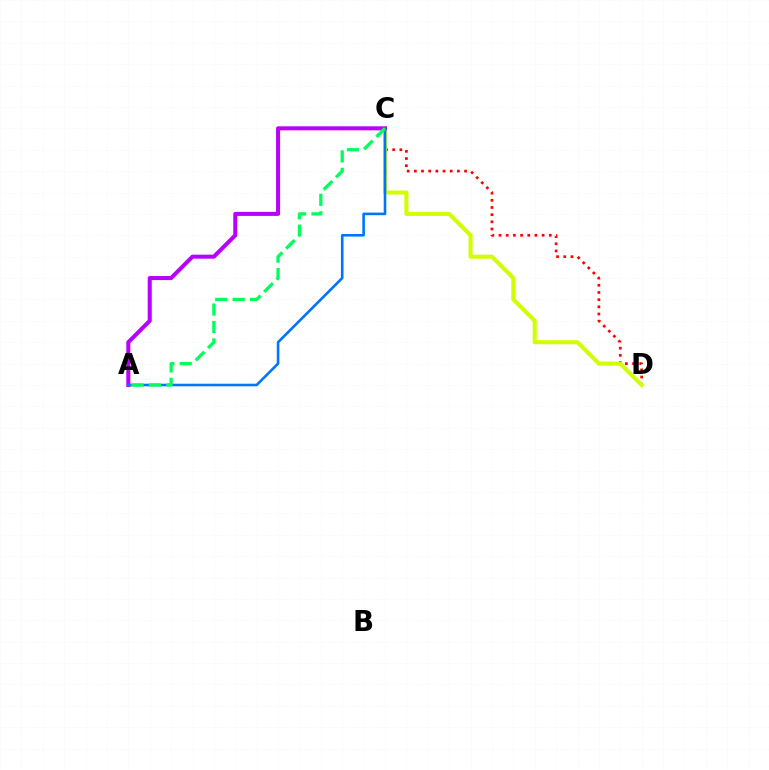{('C', 'D'): [{'color': '#ff0000', 'line_style': 'dotted', 'thickness': 1.95}, {'color': '#d1ff00', 'line_style': 'solid', 'thickness': 2.94}], ('A', 'C'): [{'color': '#b900ff', 'line_style': 'solid', 'thickness': 2.91}, {'color': '#0074ff', 'line_style': 'solid', 'thickness': 1.87}, {'color': '#00ff5c', 'line_style': 'dashed', 'thickness': 2.37}]}